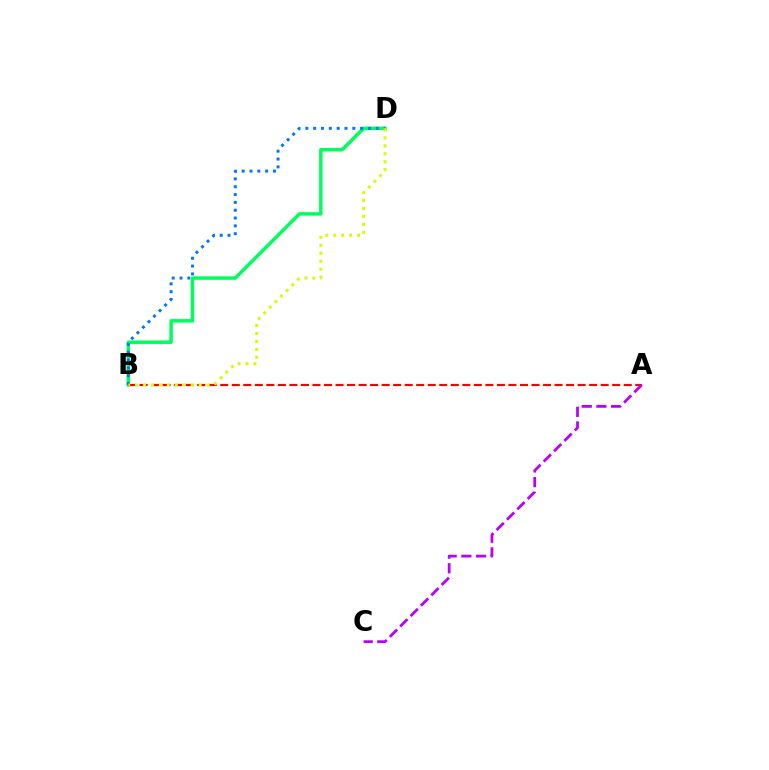{('B', 'D'): [{'color': '#00ff5c', 'line_style': 'solid', 'thickness': 2.52}, {'color': '#0074ff', 'line_style': 'dotted', 'thickness': 2.13}, {'color': '#d1ff00', 'line_style': 'dotted', 'thickness': 2.16}], ('A', 'B'): [{'color': '#ff0000', 'line_style': 'dashed', 'thickness': 1.57}], ('A', 'C'): [{'color': '#b900ff', 'line_style': 'dashed', 'thickness': 1.99}]}